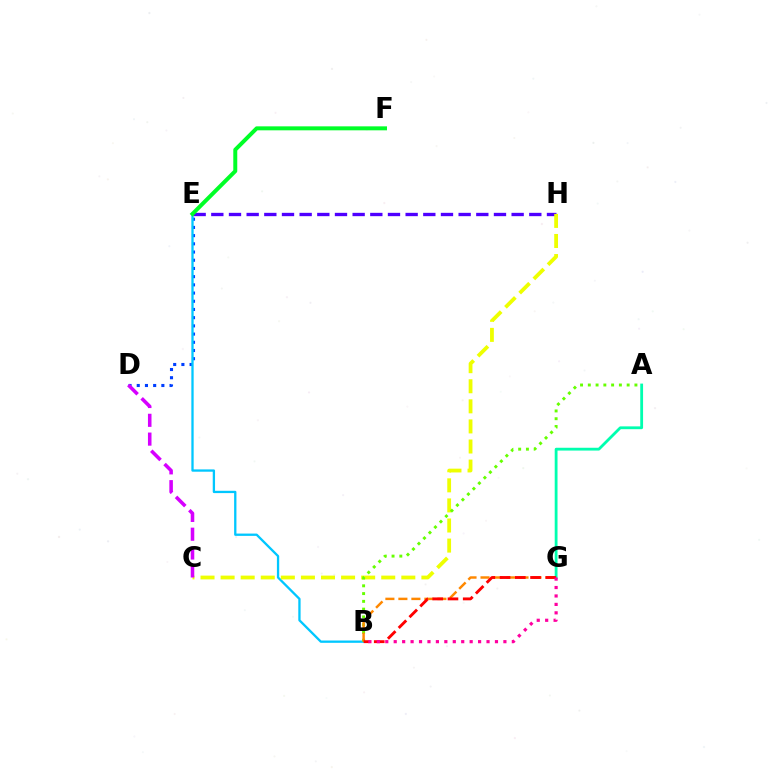{('D', 'E'): [{'color': '#003fff', 'line_style': 'dotted', 'thickness': 2.23}], ('B', 'E'): [{'color': '#00c7ff', 'line_style': 'solid', 'thickness': 1.66}], ('E', 'H'): [{'color': '#4f00ff', 'line_style': 'dashed', 'thickness': 2.4}], ('E', 'F'): [{'color': '#00ff27', 'line_style': 'solid', 'thickness': 2.86}], ('C', 'H'): [{'color': '#eeff00', 'line_style': 'dashed', 'thickness': 2.73}], ('A', 'B'): [{'color': '#66ff00', 'line_style': 'dotted', 'thickness': 2.11}], ('C', 'D'): [{'color': '#d600ff', 'line_style': 'dashed', 'thickness': 2.55}], ('A', 'G'): [{'color': '#00ffaf', 'line_style': 'solid', 'thickness': 2.02}], ('B', 'G'): [{'color': '#ff8800', 'line_style': 'dashed', 'thickness': 1.77}, {'color': '#ff0000', 'line_style': 'dashed', 'thickness': 2.07}, {'color': '#ff00a0', 'line_style': 'dotted', 'thickness': 2.29}]}